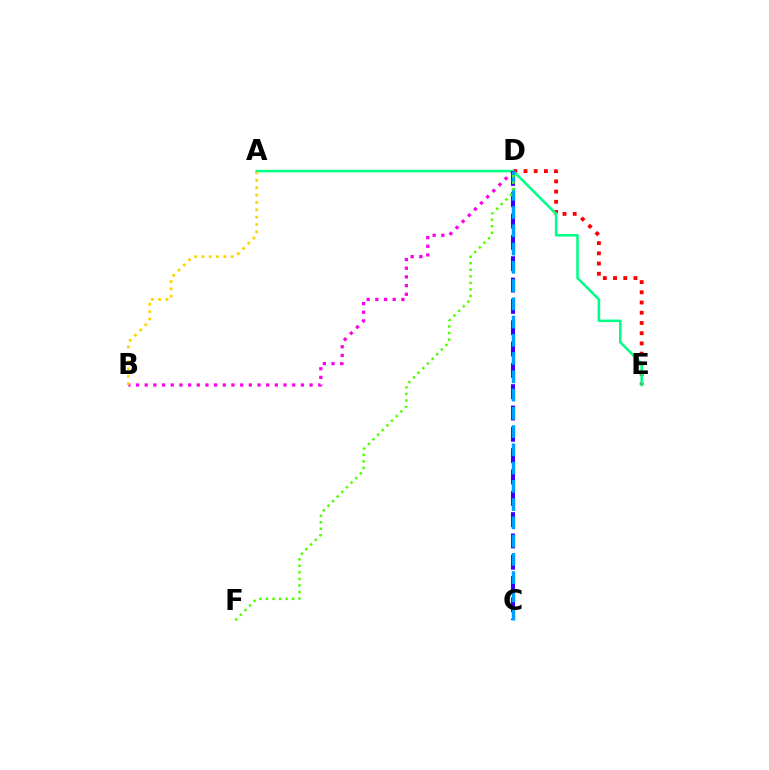{('B', 'D'): [{'color': '#ff00ed', 'line_style': 'dotted', 'thickness': 2.36}], ('D', 'E'): [{'color': '#ff0000', 'line_style': 'dotted', 'thickness': 2.78}], ('A', 'E'): [{'color': '#00ff86', 'line_style': 'solid', 'thickness': 1.84}], ('C', 'D'): [{'color': '#3700ff', 'line_style': 'dashed', 'thickness': 2.9}, {'color': '#009eff', 'line_style': 'dashed', 'thickness': 2.48}], ('A', 'B'): [{'color': '#ffd500', 'line_style': 'dotted', 'thickness': 2.0}], ('D', 'F'): [{'color': '#4fff00', 'line_style': 'dotted', 'thickness': 1.78}]}